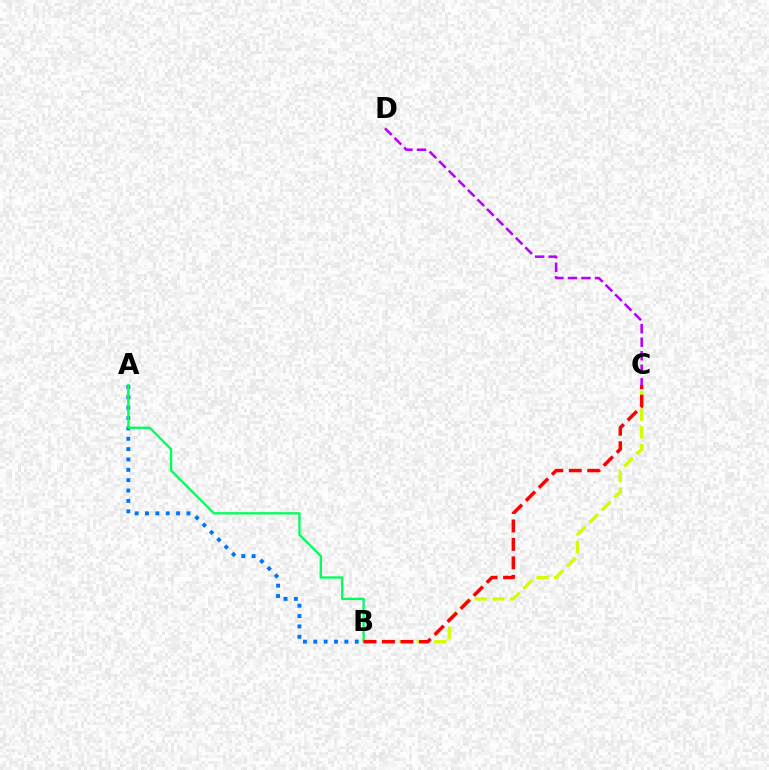{('A', 'B'): [{'color': '#0074ff', 'line_style': 'dotted', 'thickness': 2.81}, {'color': '#00ff5c', 'line_style': 'solid', 'thickness': 1.68}], ('B', 'C'): [{'color': '#d1ff00', 'line_style': 'dashed', 'thickness': 2.4}, {'color': '#ff0000', 'line_style': 'dashed', 'thickness': 2.51}], ('C', 'D'): [{'color': '#b900ff', 'line_style': 'dashed', 'thickness': 1.84}]}